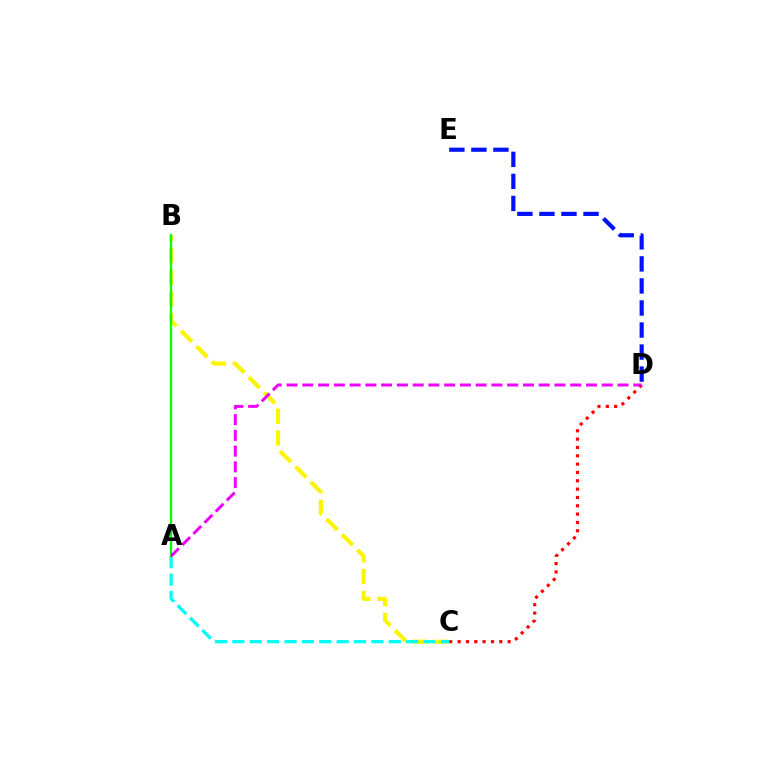{('B', 'C'): [{'color': '#fcf500', 'line_style': 'dashed', 'thickness': 2.96}], ('A', 'C'): [{'color': '#00fff6', 'line_style': 'dashed', 'thickness': 2.36}], ('C', 'D'): [{'color': '#ff0000', 'line_style': 'dotted', 'thickness': 2.26}], ('A', 'B'): [{'color': '#08ff00', 'line_style': 'solid', 'thickness': 1.64}], ('D', 'E'): [{'color': '#0010ff', 'line_style': 'dashed', 'thickness': 2.99}], ('A', 'D'): [{'color': '#ee00ff', 'line_style': 'dashed', 'thickness': 2.14}]}